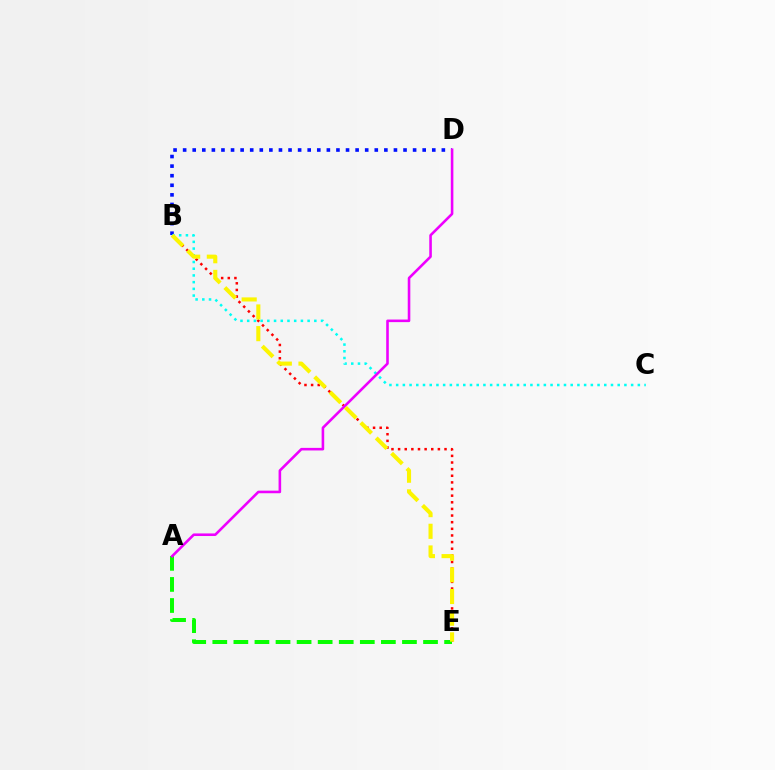{('B', 'E'): [{'color': '#ff0000', 'line_style': 'dotted', 'thickness': 1.8}, {'color': '#fcf500', 'line_style': 'dashed', 'thickness': 2.95}], ('B', 'D'): [{'color': '#0010ff', 'line_style': 'dotted', 'thickness': 2.6}], ('B', 'C'): [{'color': '#00fff6', 'line_style': 'dotted', 'thickness': 1.82}], ('A', 'E'): [{'color': '#08ff00', 'line_style': 'dashed', 'thickness': 2.86}], ('A', 'D'): [{'color': '#ee00ff', 'line_style': 'solid', 'thickness': 1.86}]}